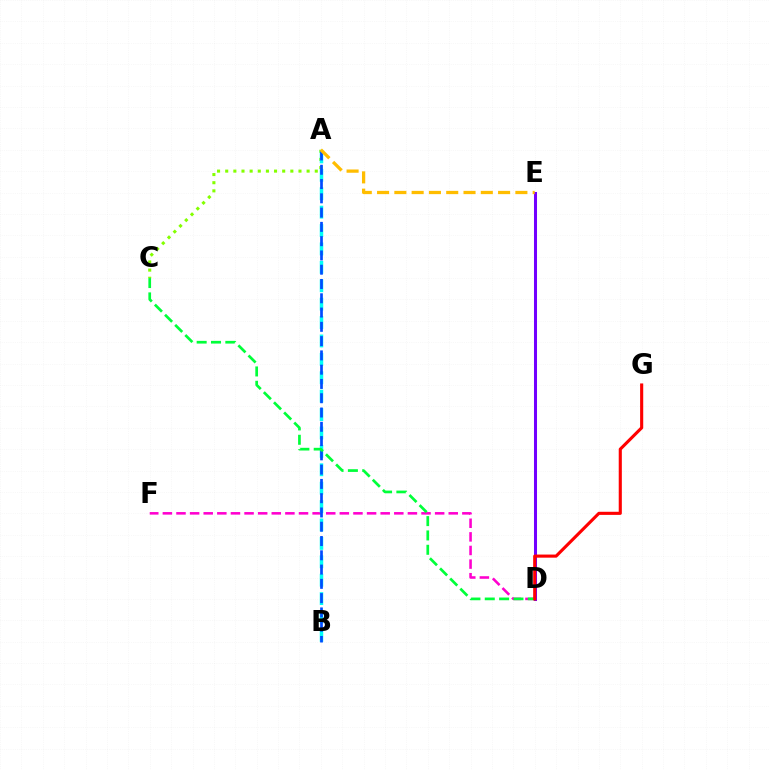{('D', 'F'): [{'color': '#ff00cf', 'line_style': 'dashed', 'thickness': 1.85}], ('D', 'E'): [{'color': '#7200ff', 'line_style': 'solid', 'thickness': 2.18}], ('A', 'C'): [{'color': '#84ff00', 'line_style': 'dotted', 'thickness': 2.21}], ('A', 'B'): [{'color': '#00fff6', 'line_style': 'dashed', 'thickness': 2.5}, {'color': '#004bff', 'line_style': 'dashed', 'thickness': 1.94}], ('C', 'D'): [{'color': '#00ff39', 'line_style': 'dashed', 'thickness': 1.95}], ('D', 'G'): [{'color': '#ff0000', 'line_style': 'solid', 'thickness': 2.24}], ('A', 'E'): [{'color': '#ffbd00', 'line_style': 'dashed', 'thickness': 2.35}]}